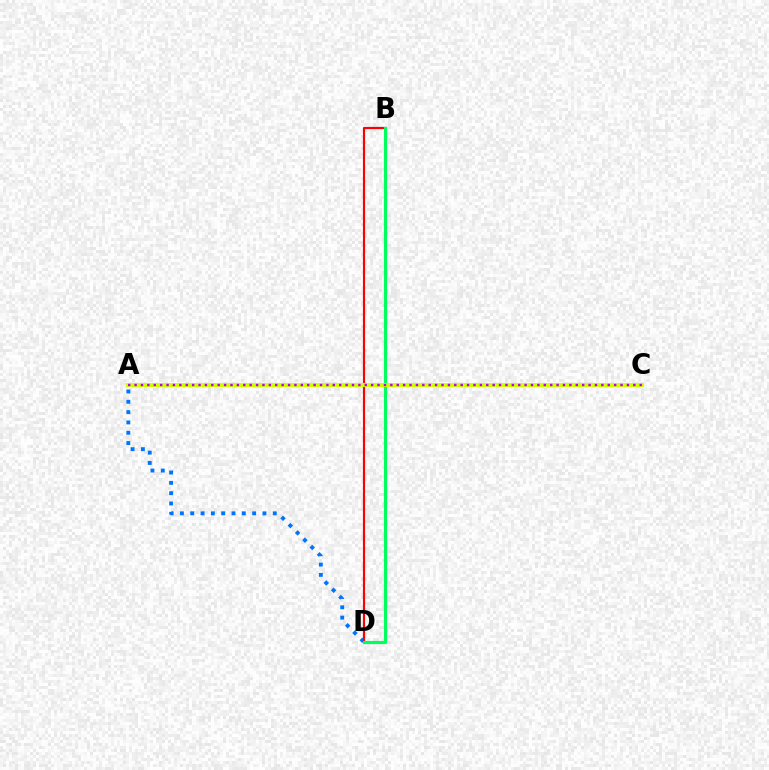{('A', 'D'): [{'color': '#0074ff', 'line_style': 'dotted', 'thickness': 2.8}], ('B', 'D'): [{'color': '#ff0000', 'line_style': 'solid', 'thickness': 1.56}, {'color': '#00ff5c', 'line_style': 'solid', 'thickness': 2.26}], ('A', 'C'): [{'color': '#d1ff00', 'line_style': 'solid', 'thickness': 2.95}, {'color': '#b900ff', 'line_style': 'dotted', 'thickness': 1.74}]}